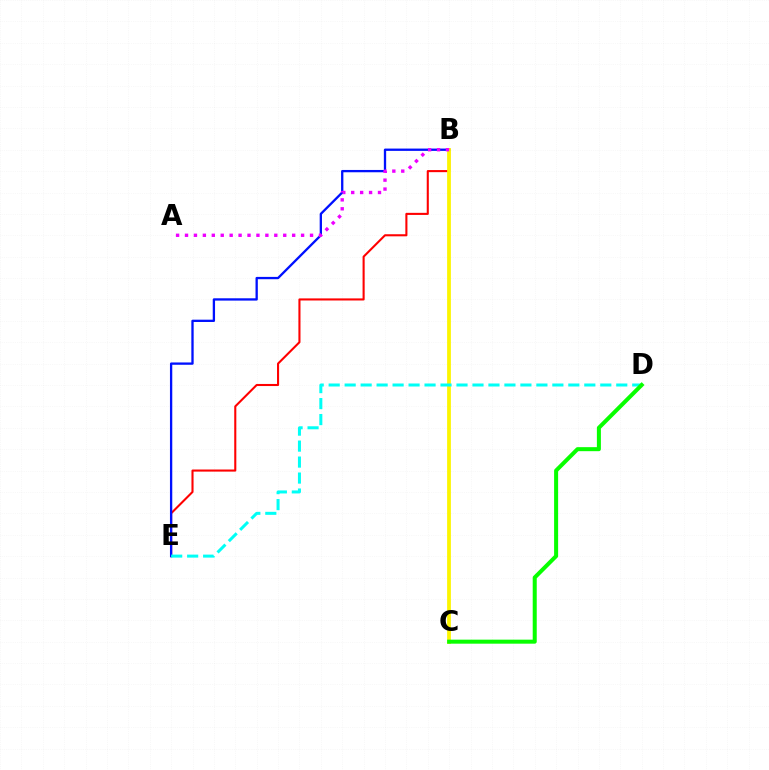{('B', 'E'): [{'color': '#ff0000', 'line_style': 'solid', 'thickness': 1.5}, {'color': '#0010ff', 'line_style': 'solid', 'thickness': 1.66}], ('B', 'C'): [{'color': '#fcf500', 'line_style': 'solid', 'thickness': 2.71}], ('A', 'B'): [{'color': '#ee00ff', 'line_style': 'dotted', 'thickness': 2.43}], ('D', 'E'): [{'color': '#00fff6', 'line_style': 'dashed', 'thickness': 2.17}], ('C', 'D'): [{'color': '#08ff00', 'line_style': 'solid', 'thickness': 2.9}]}